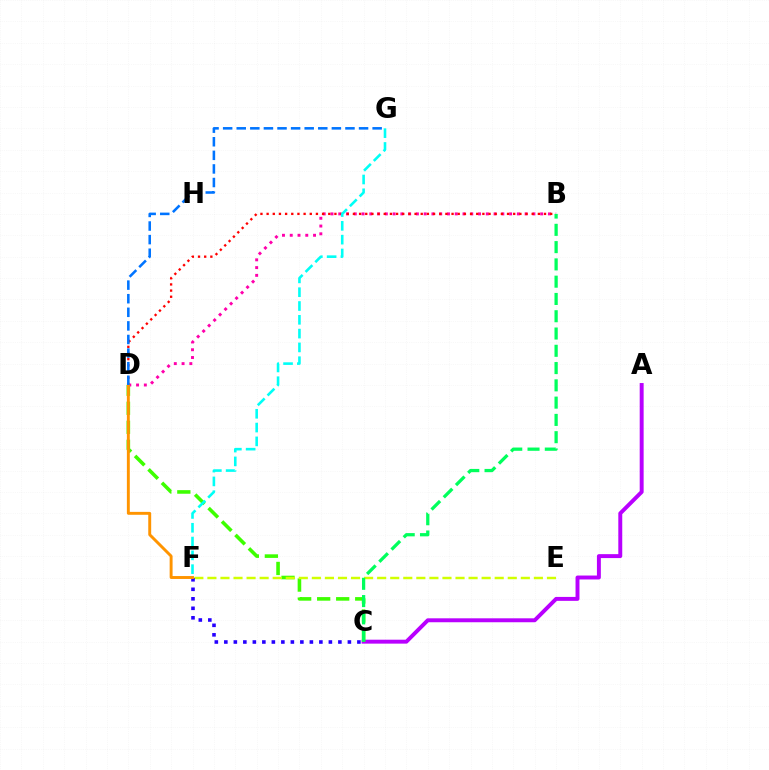{('A', 'C'): [{'color': '#b900ff', 'line_style': 'solid', 'thickness': 2.83}], ('C', 'D'): [{'color': '#3dff00', 'line_style': 'dashed', 'thickness': 2.58}], ('B', 'D'): [{'color': '#ff00ac', 'line_style': 'dotted', 'thickness': 2.11}, {'color': '#ff0000', 'line_style': 'dotted', 'thickness': 1.67}], ('E', 'F'): [{'color': '#d1ff00', 'line_style': 'dashed', 'thickness': 1.77}], ('B', 'C'): [{'color': '#00ff5c', 'line_style': 'dashed', 'thickness': 2.35}], ('C', 'F'): [{'color': '#2500ff', 'line_style': 'dotted', 'thickness': 2.58}], ('F', 'G'): [{'color': '#00fff6', 'line_style': 'dashed', 'thickness': 1.87}], ('D', 'F'): [{'color': '#ff9400', 'line_style': 'solid', 'thickness': 2.1}], ('D', 'G'): [{'color': '#0074ff', 'line_style': 'dashed', 'thickness': 1.85}]}